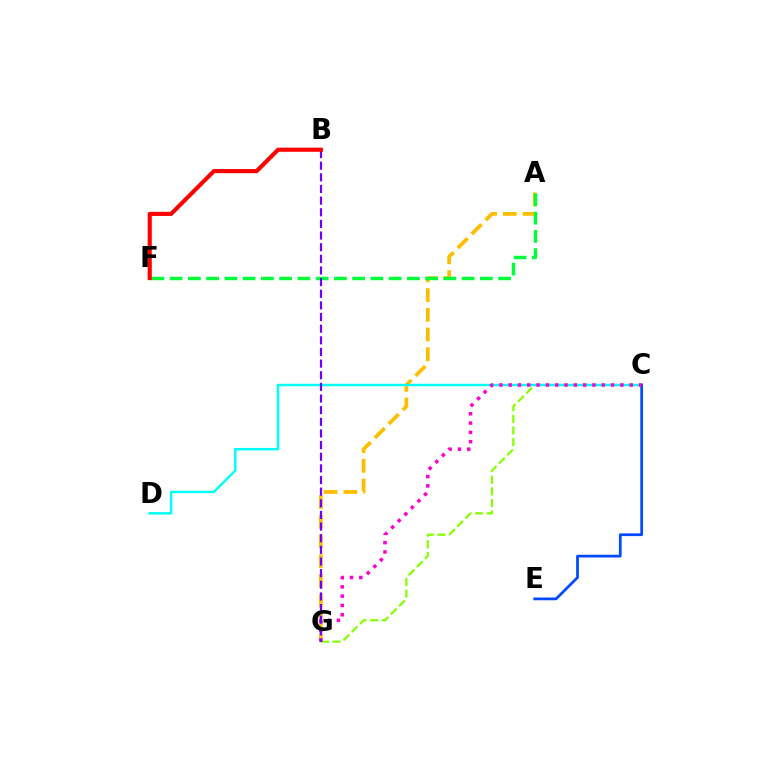{('C', 'G'): [{'color': '#84ff00', 'line_style': 'dashed', 'thickness': 1.58}, {'color': '#ff00cf', 'line_style': 'dotted', 'thickness': 2.53}], ('A', 'G'): [{'color': '#ffbd00', 'line_style': 'dashed', 'thickness': 2.68}], ('C', 'D'): [{'color': '#00fff6', 'line_style': 'solid', 'thickness': 1.76}], ('C', 'E'): [{'color': '#004bff', 'line_style': 'solid', 'thickness': 1.98}], ('A', 'F'): [{'color': '#00ff39', 'line_style': 'dashed', 'thickness': 2.48}], ('B', 'G'): [{'color': '#7200ff', 'line_style': 'dashed', 'thickness': 1.58}], ('B', 'F'): [{'color': '#ff0000', 'line_style': 'solid', 'thickness': 2.98}]}